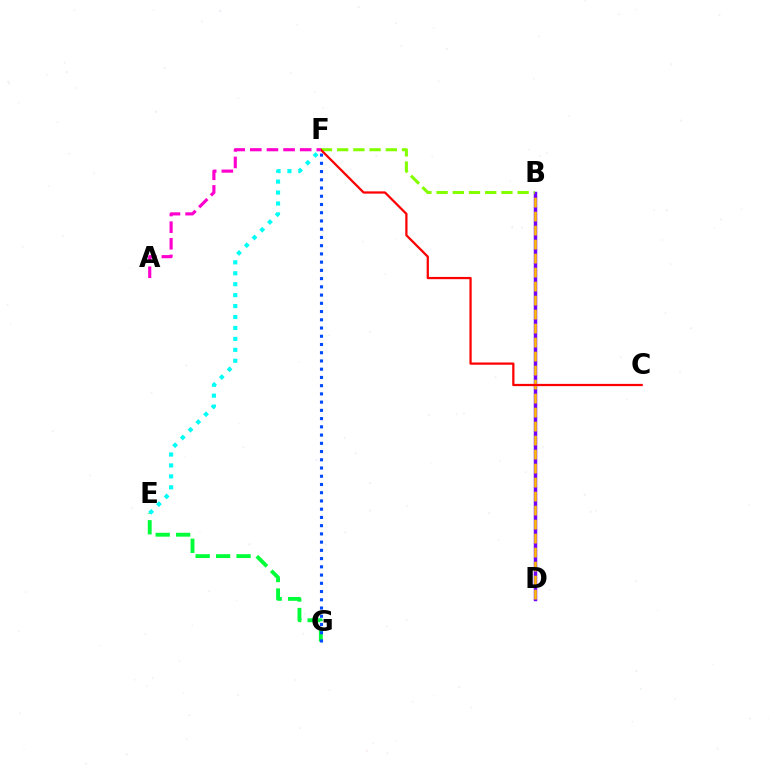{('B', 'D'): [{'color': '#7200ff', 'line_style': 'solid', 'thickness': 2.5}, {'color': '#ffbd00', 'line_style': 'dashed', 'thickness': 1.9}], ('B', 'F'): [{'color': '#84ff00', 'line_style': 'dashed', 'thickness': 2.2}], ('E', 'G'): [{'color': '#00ff39', 'line_style': 'dashed', 'thickness': 2.78}], ('F', 'G'): [{'color': '#004bff', 'line_style': 'dotted', 'thickness': 2.24}], ('E', 'F'): [{'color': '#00fff6', 'line_style': 'dotted', 'thickness': 2.97}], ('C', 'F'): [{'color': '#ff0000', 'line_style': 'solid', 'thickness': 1.62}], ('A', 'F'): [{'color': '#ff00cf', 'line_style': 'dashed', 'thickness': 2.26}]}